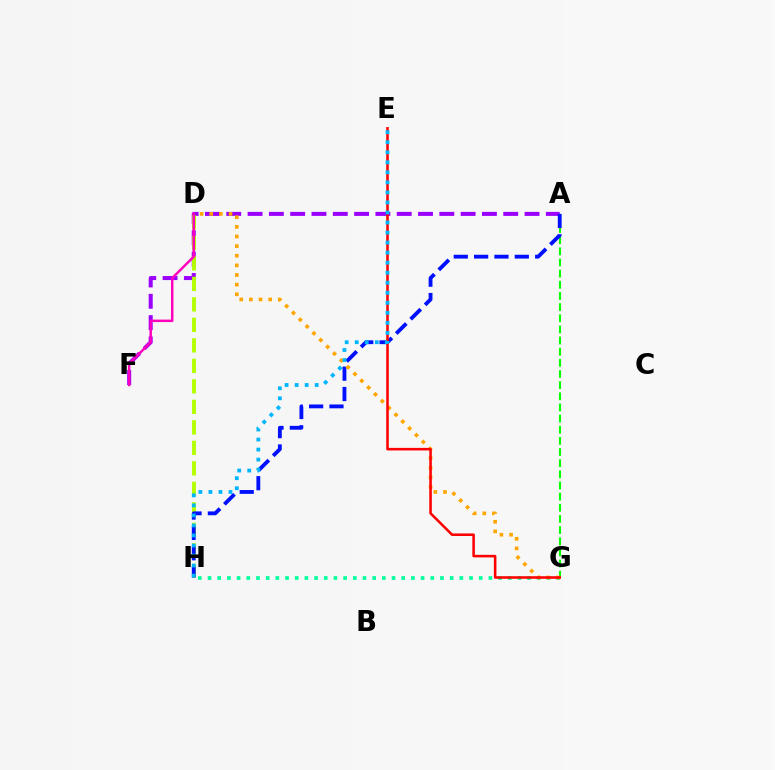{('G', 'H'): [{'color': '#00ff9d', 'line_style': 'dotted', 'thickness': 2.63}], ('A', 'F'): [{'color': '#9b00ff', 'line_style': 'dashed', 'thickness': 2.89}], ('D', 'H'): [{'color': '#b3ff00', 'line_style': 'dashed', 'thickness': 2.78}], ('A', 'G'): [{'color': '#08ff00', 'line_style': 'dashed', 'thickness': 1.51}], ('A', 'H'): [{'color': '#0010ff', 'line_style': 'dashed', 'thickness': 2.76}], ('D', 'F'): [{'color': '#ff00bd', 'line_style': 'solid', 'thickness': 1.78}], ('D', 'G'): [{'color': '#ffa500', 'line_style': 'dotted', 'thickness': 2.62}], ('E', 'G'): [{'color': '#ff0000', 'line_style': 'solid', 'thickness': 1.84}], ('E', 'H'): [{'color': '#00b5ff', 'line_style': 'dotted', 'thickness': 2.73}]}